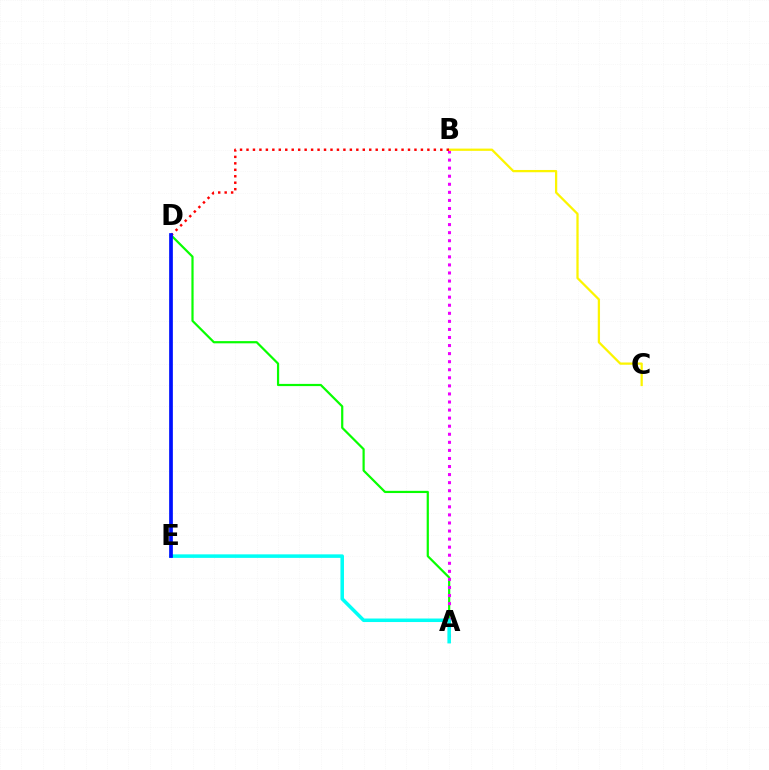{('A', 'D'): [{'color': '#08ff00', 'line_style': 'solid', 'thickness': 1.59}], ('A', 'B'): [{'color': '#ee00ff', 'line_style': 'dotted', 'thickness': 2.19}], ('B', 'C'): [{'color': '#fcf500', 'line_style': 'solid', 'thickness': 1.63}], ('A', 'E'): [{'color': '#00fff6', 'line_style': 'solid', 'thickness': 2.54}], ('B', 'D'): [{'color': '#ff0000', 'line_style': 'dotted', 'thickness': 1.76}], ('D', 'E'): [{'color': '#0010ff', 'line_style': 'solid', 'thickness': 2.67}]}